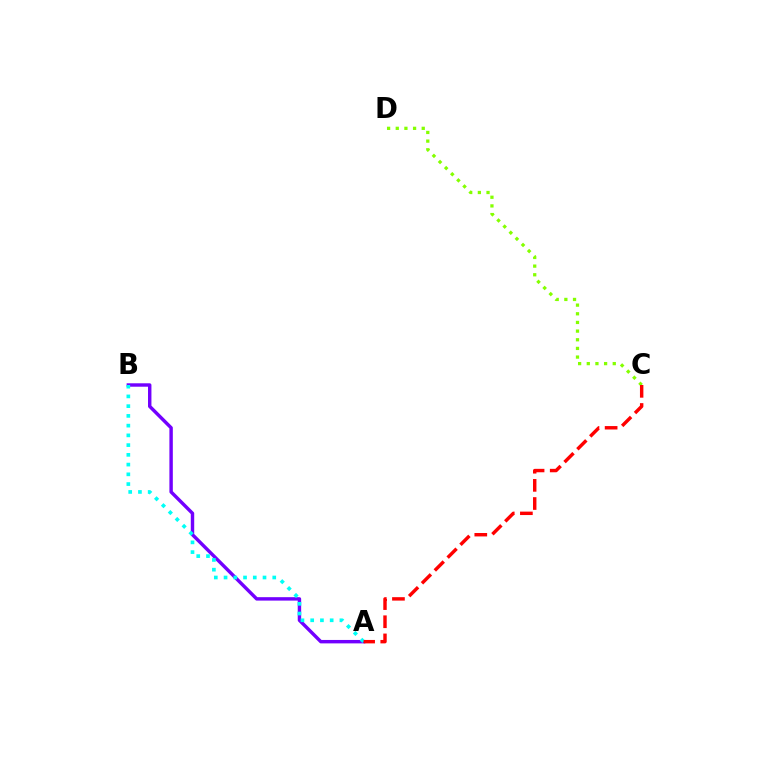{('A', 'B'): [{'color': '#7200ff', 'line_style': 'solid', 'thickness': 2.46}, {'color': '#00fff6', 'line_style': 'dotted', 'thickness': 2.65}], ('C', 'D'): [{'color': '#84ff00', 'line_style': 'dotted', 'thickness': 2.35}], ('A', 'C'): [{'color': '#ff0000', 'line_style': 'dashed', 'thickness': 2.47}]}